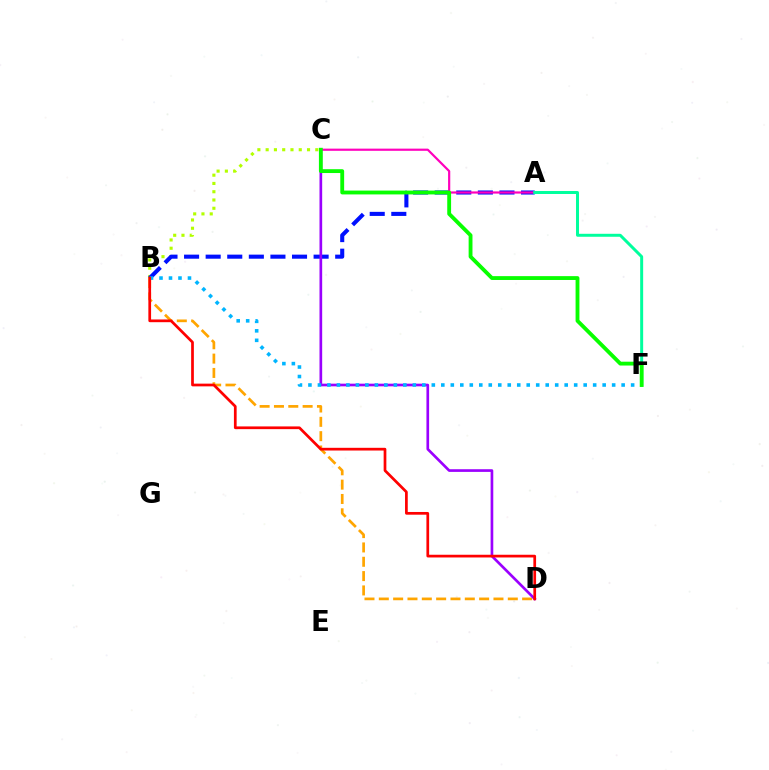{('B', 'D'): [{'color': '#ffa500', 'line_style': 'dashed', 'thickness': 1.95}, {'color': '#ff0000', 'line_style': 'solid', 'thickness': 1.96}], ('B', 'C'): [{'color': '#b3ff00', 'line_style': 'dotted', 'thickness': 2.25}], ('A', 'B'): [{'color': '#0010ff', 'line_style': 'dashed', 'thickness': 2.93}], ('A', 'C'): [{'color': '#ff00bd', 'line_style': 'solid', 'thickness': 1.57}], ('C', 'D'): [{'color': '#9b00ff', 'line_style': 'solid', 'thickness': 1.93}], ('B', 'F'): [{'color': '#00b5ff', 'line_style': 'dotted', 'thickness': 2.58}], ('A', 'F'): [{'color': '#00ff9d', 'line_style': 'solid', 'thickness': 2.14}], ('C', 'F'): [{'color': '#08ff00', 'line_style': 'solid', 'thickness': 2.77}]}